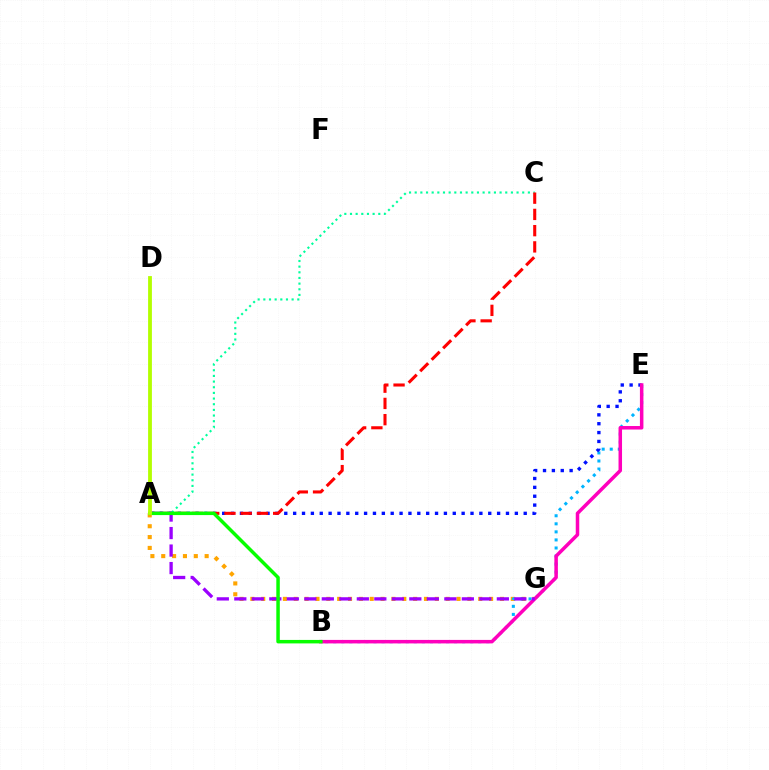{('A', 'G'): [{'color': '#ffa500', 'line_style': 'dotted', 'thickness': 2.95}, {'color': '#9b00ff', 'line_style': 'dashed', 'thickness': 2.38}], ('B', 'E'): [{'color': '#00b5ff', 'line_style': 'dotted', 'thickness': 2.19}, {'color': '#ff00bd', 'line_style': 'solid', 'thickness': 2.53}], ('A', 'C'): [{'color': '#00ff9d', 'line_style': 'dotted', 'thickness': 1.54}, {'color': '#ff0000', 'line_style': 'dashed', 'thickness': 2.21}], ('A', 'E'): [{'color': '#0010ff', 'line_style': 'dotted', 'thickness': 2.41}], ('A', 'B'): [{'color': '#08ff00', 'line_style': 'solid', 'thickness': 2.5}], ('A', 'D'): [{'color': '#b3ff00', 'line_style': 'solid', 'thickness': 2.74}]}